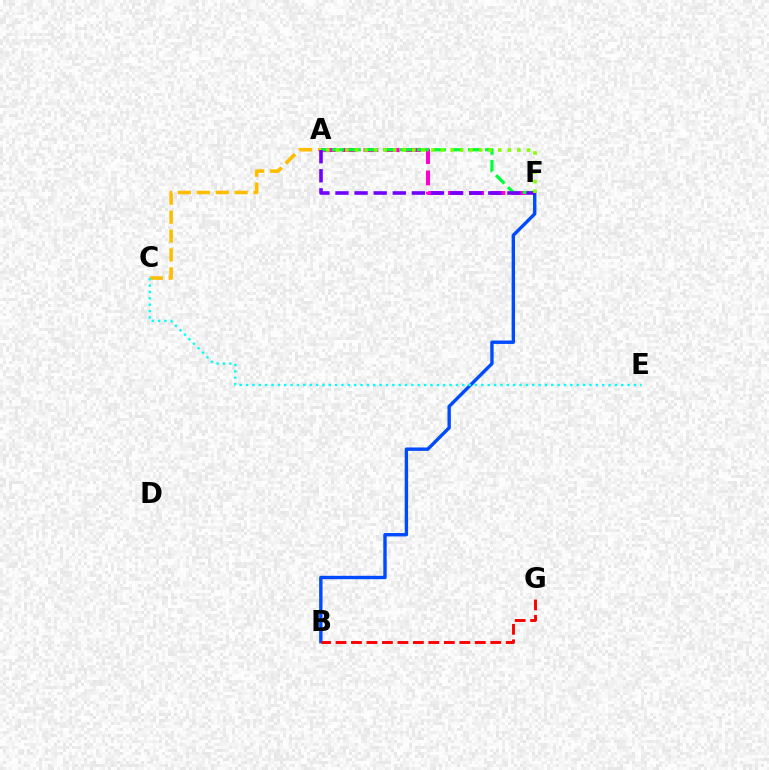{('A', 'F'): [{'color': '#ff00cf', 'line_style': 'dashed', 'thickness': 2.89}, {'color': '#00ff39', 'line_style': 'dashed', 'thickness': 2.31}, {'color': '#7200ff', 'line_style': 'dashed', 'thickness': 2.6}, {'color': '#84ff00', 'line_style': 'dotted', 'thickness': 2.6}], ('B', 'F'): [{'color': '#004bff', 'line_style': 'solid', 'thickness': 2.44}], ('A', 'C'): [{'color': '#ffbd00', 'line_style': 'dashed', 'thickness': 2.57}], ('C', 'E'): [{'color': '#00fff6', 'line_style': 'dotted', 'thickness': 1.73}], ('B', 'G'): [{'color': '#ff0000', 'line_style': 'dashed', 'thickness': 2.1}]}